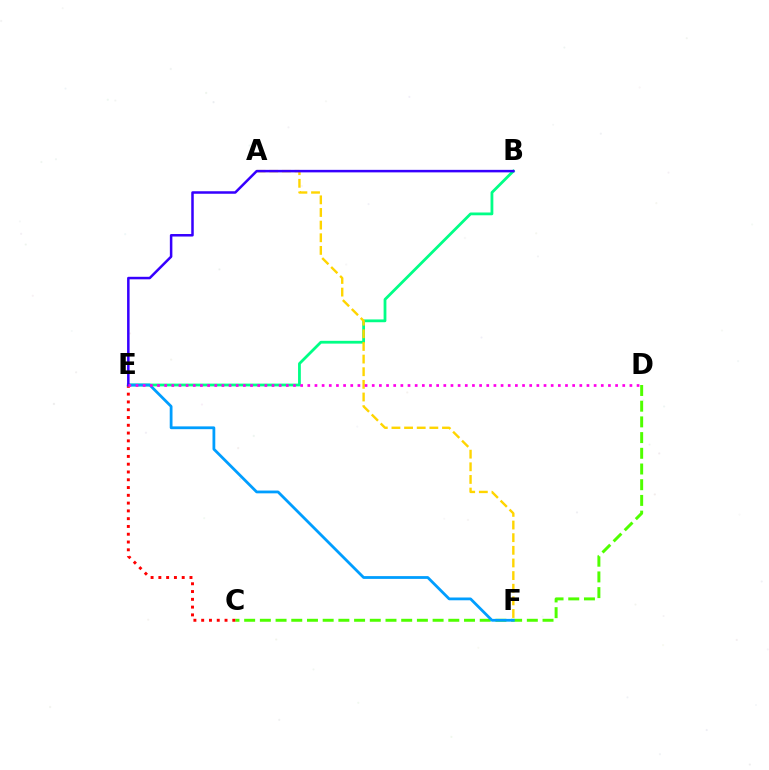{('B', 'E'): [{'color': '#00ff86', 'line_style': 'solid', 'thickness': 2.01}, {'color': '#3700ff', 'line_style': 'solid', 'thickness': 1.81}], ('C', 'D'): [{'color': '#4fff00', 'line_style': 'dashed', 'thickness': 2.13}], ('A', 'F'): [{'color': '#ffd500', 'line_style': 'dashed', 'thickness': 1.72}], ('C', 'E'): [{'color': '#ff0000', 'line_style': 'dotted', 'thickness': 2.11}], ('E', 'F'): [{'color': '#009eff', 'line_style': 'solid', 'thickness': 2.0}], ('D', 'E'): [{'color': '#ff00ed', 'line_style': 'dotted', 'thickness': 1.94}]}